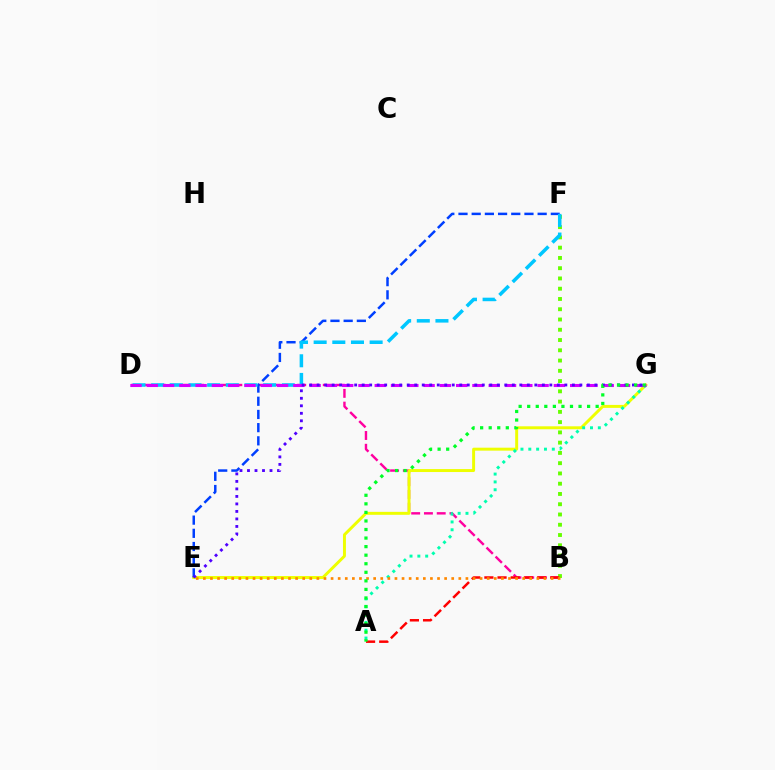{('B', 'D'): [{'color': '#ff00a0', 'line_style': 'dashed', 'thickness': 1.74}], ('B', 'F'): [{'color': '#66ff00', 'line_style': 'dotted', 'thickness': 2.79}], ('E', 'G'): [{'color': '#eeff00', 'line_style': 'solid', 'thickness': 2.13}, {'color': '#4f00ff', 'line_style': 'dotted', 'thickness': 2.04}], ('A', 'B'): [{'color': '#ff0000', 'line_style': 'dashed', 'thickness': 1.79}], ('E', 'F'): [{'color': '#003fff', 'line_style': 'dashed', 'thickness': 1.79}], ('A', 'G'): [{'color': '#00ffaf', 'line_style': 'dotted', 'thickness': 2.13}, {'color': '#00ff27', 'line_style': 'dotted', 'thickness': 2.32}], ('D', 'F'): [{'color': '#00c7ff', 'line_style': 'dashed', 'thickness': 2.53}], ('D', 'G'): [{'color': '#d600ff', 'line_style': 'dashed', 'thickness': 2.21}], ('B', 'E'): [{'color': '#ff8800', 'line_style': 'dotted', 'thickness': 1.93}]}